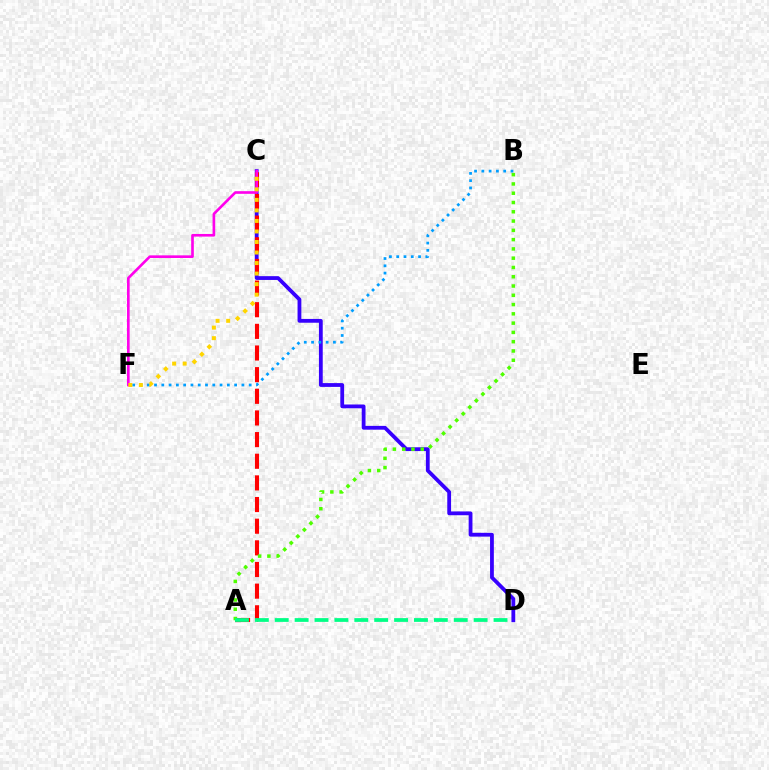{('C', 'D'): [{'color': '#3700ff', 'line_style': 'solid', 'thickness': 2.73}], ('A', 'C'): [{'color': '#ff0000', 'line_style': 'dashed', 'thickness': 2.94}], ('A', 'B'): [{'color': '#4fff00', 'line_style': 'dotted', 'thickness': 2.52}], ('C', 'F'): [{'color': '#ff00ed', 'line_style': 'solid', 'thickness': 1.9}, {'color': '#ffd500', 'line_style': 'dotted', 'thickness': 2.86}], ('B', 'F'): [{'color': '#009eff', 'line_style': 'dotted', 'thickness': 1.98}], ('A', 'D'): [{'color': '#00ff86', 'line_style': 'dashed', 'thickness': 2.7}]}